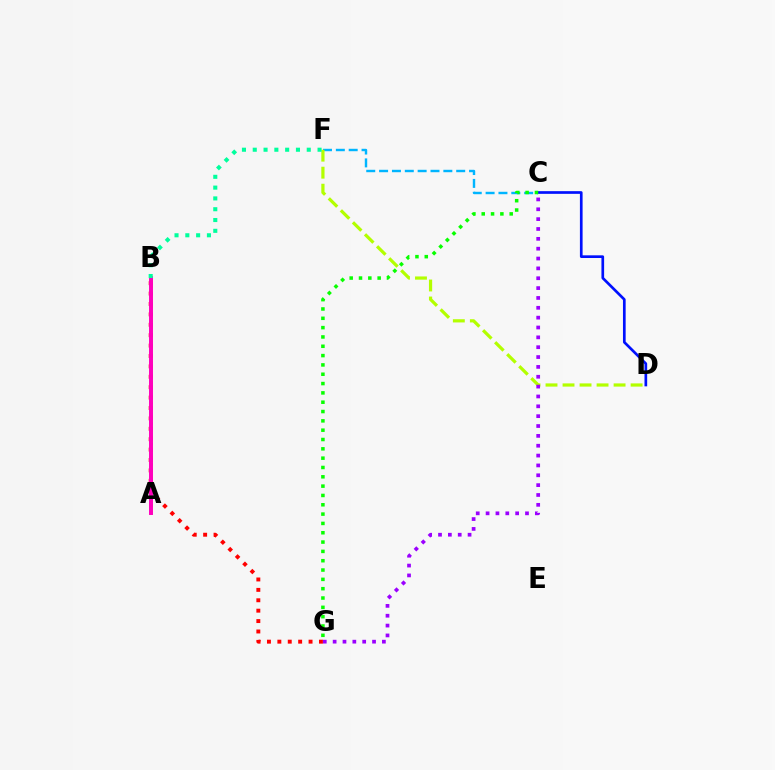{('C', 'F'): [{'color': '#00b5ff', 'line_style': 'dashed', 'thickness': 1.75}], ('A', 'B'): [{'color': '#ffa500', 'line_style': 'dotted', 'thickness': 1.86}, {'color': '#ff00bd', 'line_style': 'solid', 'thickness': 2.84}], ('B', 'G'): [{'color': '#ff0000', 'line_style': 'dotted', 'thickness': 2.83}], ('C', 'D'): [{'color': '#0010ff', 'line_style': 'solid', 'thickness': 1.93}], ('D', 'F'): [{'color': '#b3ff00', 'line_style': 'dashed', 'thickness': 2.31}], ('C', 'G'): [{'color': '#08ff00', 'line_style': 'dotted', 'thickness': 2.53}, {'color': '#9b00ff', 'line_style': 'dotted', 'thickness': 2.68}], ('B', 'F'): [{'color': '#00ff9d', 'line_style': 'dotted', 'thickness': 2.93}]}